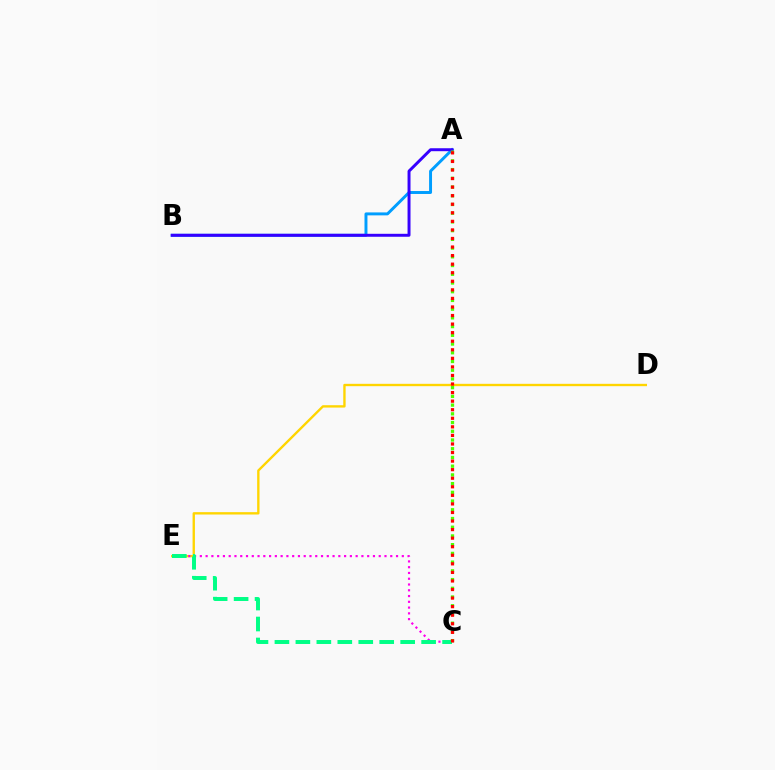{('A', 'B'): [{'color': '#009eff', 'line_style': 'solid', 'thickness': 2.12}, {'color': '#3700ff', 'line_style': 'solid', 'thickness': 2.13}], ('D', 'E'): [{'color': '#ffd500', 'line_style': 'solid', 'thickness': 1.7}], ('A', 'C'): [{'color': '#4fff00', 'line_style': 'dotted', 'thickness': 2.37}, {'color': '#ff0000', 'line_style': 'dotted', 'thickness': 2.33}], ('C', 'E'): [{'color': '#ff00ed', 'line_style': 'dotted', 'thickness': 1.57}, {'color': '#00ff86', 'line_style': 'dashed', 'thickness': 2.85}]}